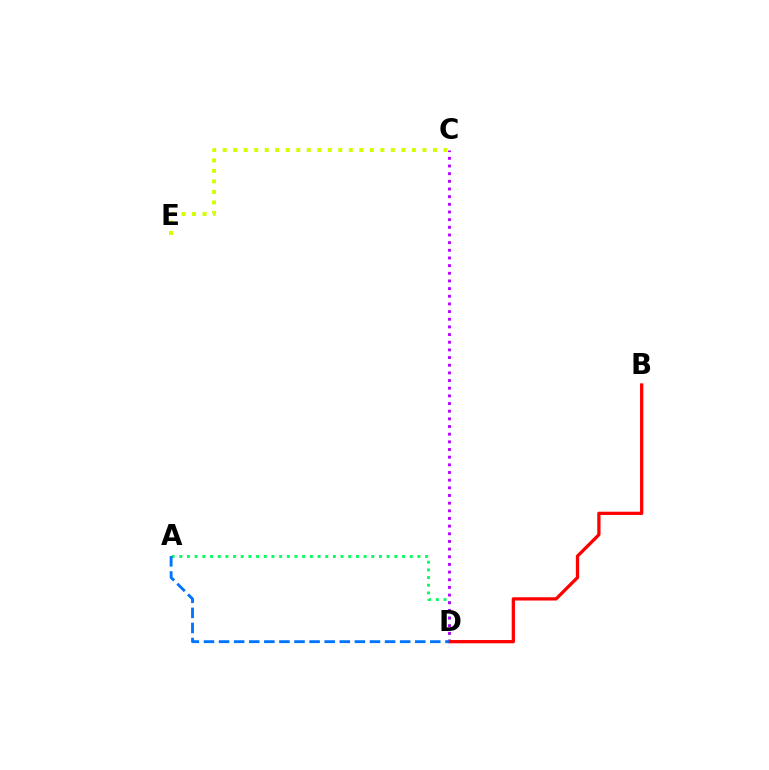{('A', 'D'): [{'color': '#00ff5c', 'line_style': 'dotted', 'thickness': 2.09}, {'color': '#0074ff', 'line_style': 'dashed', 'thickness': 2.05}], ('C', 'E'): [{'color': '#d1ff00', 'line_style': 'dotted', 'thickness': 2.86}], ('C', 'D'): [{'color': '#b900ff', 'line_style': 'dotted', 'thickness': 2.08}], ('B', 'D'): [{'color': '#ff0000', 'line_style': 'solid', 'thickness': 2.35}]}